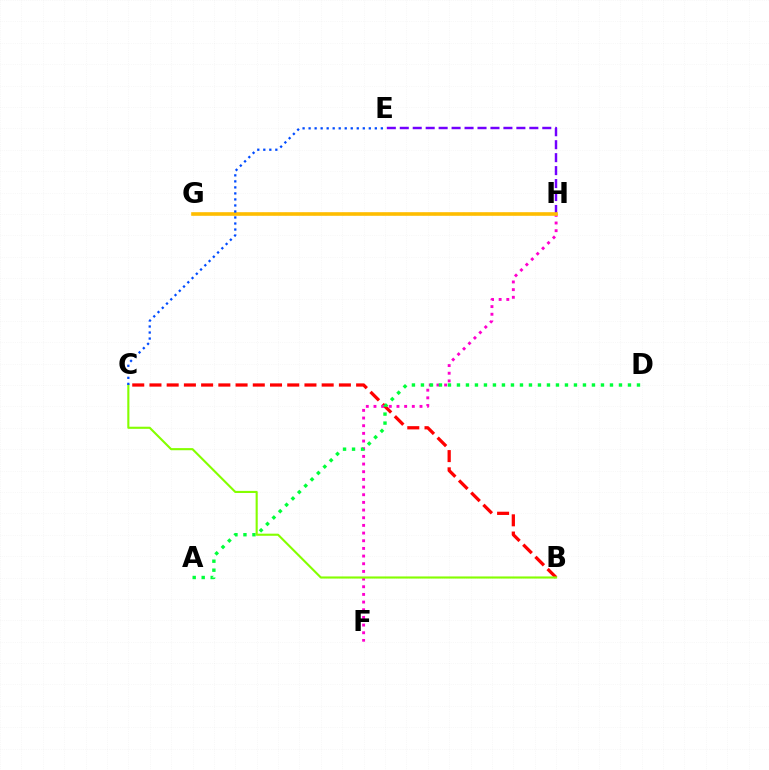{('B', 'C'): [{'color': '#ff0000', 'line_style': 'dashed', 'thickness': 2.34}, {'color': '#84ff00', 'line_style': 'solid', 'thickness': 1.53}], ('E', 'H'): [{'color': '#7200ff', 'line_style': 'dashed', 'thickness': 1.76}], ('F', 'H'): [{'color': '#ff00cf', 'line_style': 'dotted', 'thickness': 2.08}], ('A', 'D'): [{'color': '#00ff39', 'line_style': 'dotted', 'thickness': 2.45}], ('G', 'H'): [{'color': '#00fff6', 'line_style': 'dotted', 'thickness': 1.56}, {'color': '#ffbd00', 'line_style': 'solid', 'thickness': 2.6}], ('C', 'E'): [{'color': '#004bff', 'line_style': 'dotted', 'thickness': 1.64}]}